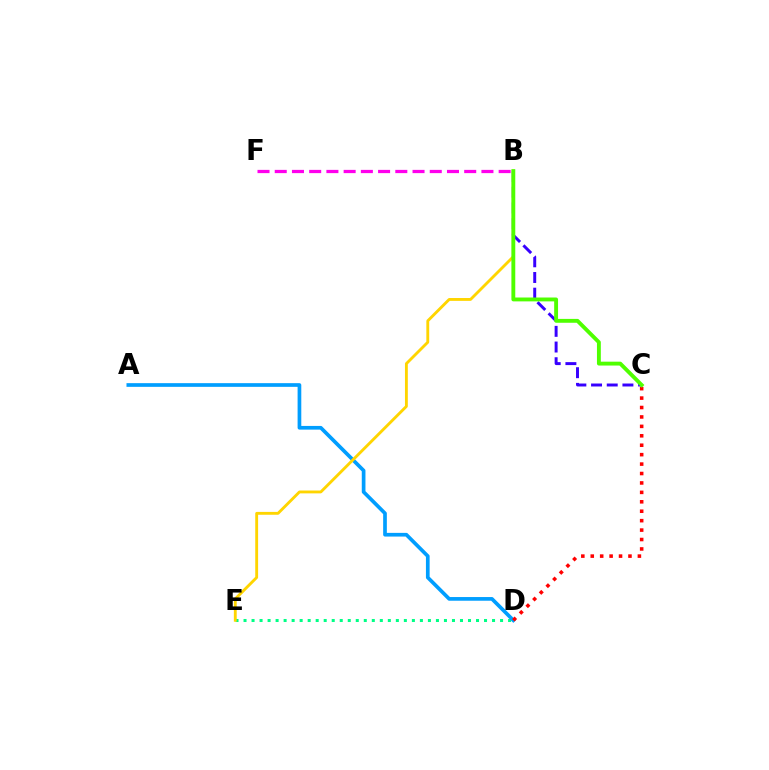{('D', 'E'): [{'color': '#00ff86', 'line_style': 'dotted', 'thickness': 2.18}], ('B', 'C'): [{'color': '#3700ff', 'line_style': 'dashed', 'thickness': 2.13}, {'color': '#4fff00', 'line_style': 'solid', 'thickness': 2.79}], ('A', 'D'): [{'color': '#009eff', 'line_style': 'solid', 'thickness': 2.66}], ('B', 'E'): [{'color': '#ffd500', 'line_style': 'solid', 'thickness': 2.06}], ('C', 'D'): [{'color': '#ff0000', 'line_style': 'dotted', 'thickness': 2.56}], ('B', 'F'): [{'color': '#ff00ed', 'line_style': 'dashed', 'thickness': 2.34}]}